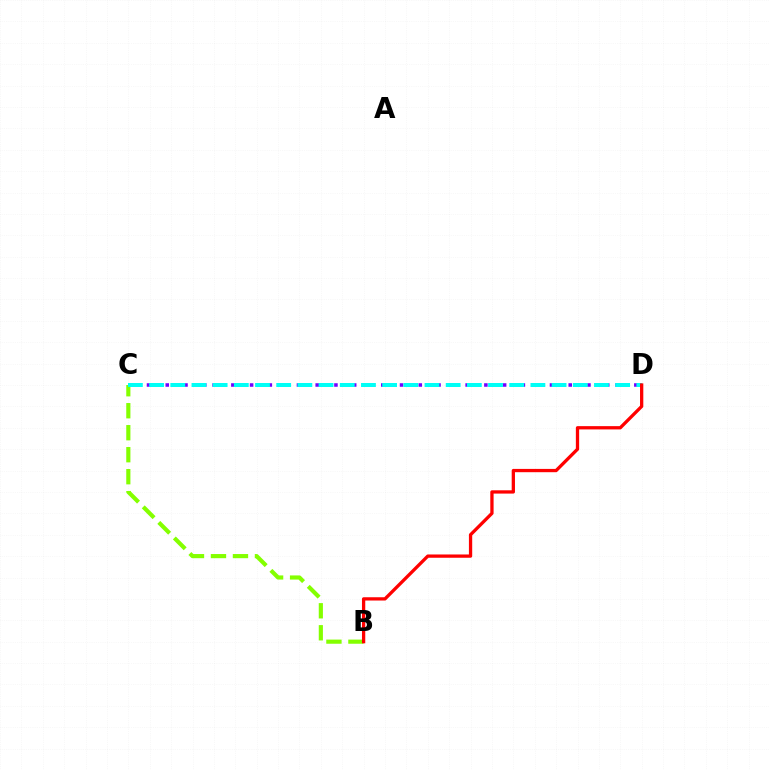{('B', 'C'): [{'color': '#84ff00', 'line_style': 'dashed', 'thickness': 2.99}], ('C', 'D'): [{'color': '#7200ff', 'line_style': 'dotted', 'thickness': 2.55}, {'color': '#00fff6', 'line_style': 'dashed', 'thickness': 2.88}], ('B', 'D'): [{'color': '#ff0000', 'line_style': 'solid', 'thickness': 2.37}]}